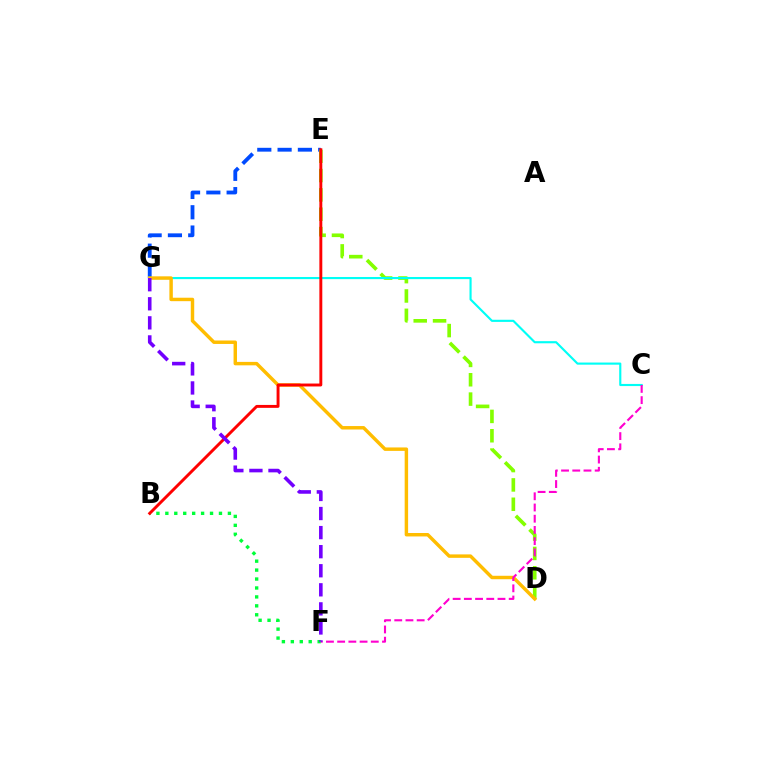{('E', 'G'): [{'color': '#004bff', 'line_style': 'dashed', 'thickness': 2.76}], ('D', 'E'): [{'color': '#84ff00', 'line_style': 'dashed', 'thickness': 2.63}], ('C', 'G'): [{'color': '#00fff6', 'line_style': 'solid', 'thickness': 1.54}], ('D', 'G'): [{'color': '#ffbd00', 'line_style': 'solid', 'thickness': 2.48}], ('B', 'F'): [{'color': '#00ff39', 'line_style': 'dotted', 'thickness': 2.43}], ('C', 'F'): [{'color': '#ff00cf', 'line_style': 'dashed', 'thickness': 1.52}], ('B', 'E'): [{'color': '#ff0000', 'line_style': 'solid', 'thickness': 2.1}], ('F', 'G'): [{'color': '#7200ff', 'line_style': 'dashed', 'thickness': 2.59}]}